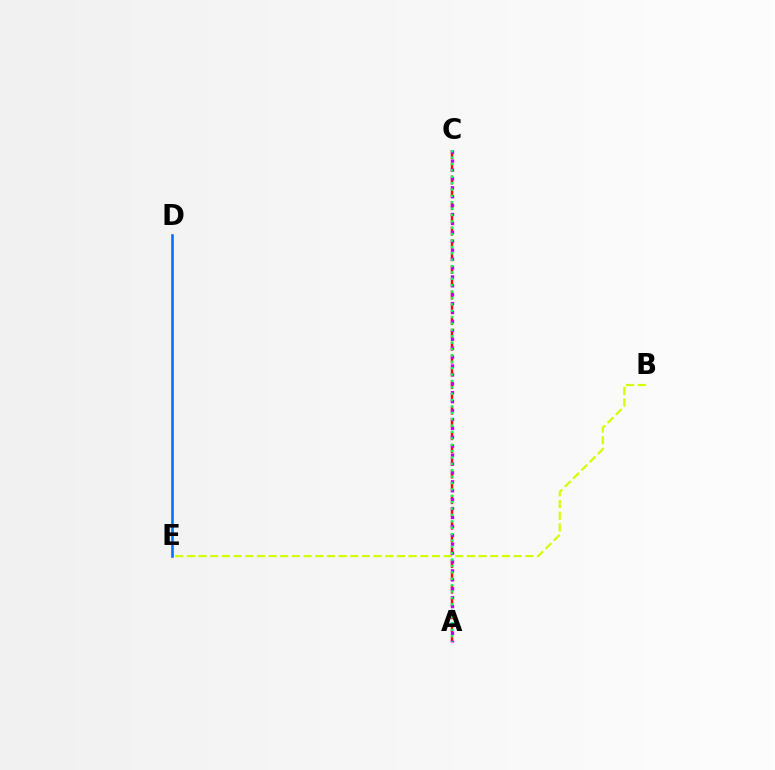{('D', 'E'): [{'color': '#0074ff', 'line_style': 'solid', 'thickness': 1.9}], ('A', 'C'): [{'color': '#ff0000', 'line_style': 'dashed', 'thickness': 1.74}, {'color': '#b900ff', 'line_style': 'dotted', 'thickness': 2.42}, {'color': '#00ff5c', 'line_style': 'dotted', 'thickness': 1.73}], ('B', 'E'): [{'color': '#d1ff00', 'line_style': 'dashed', 'thickness': 1.58}]}